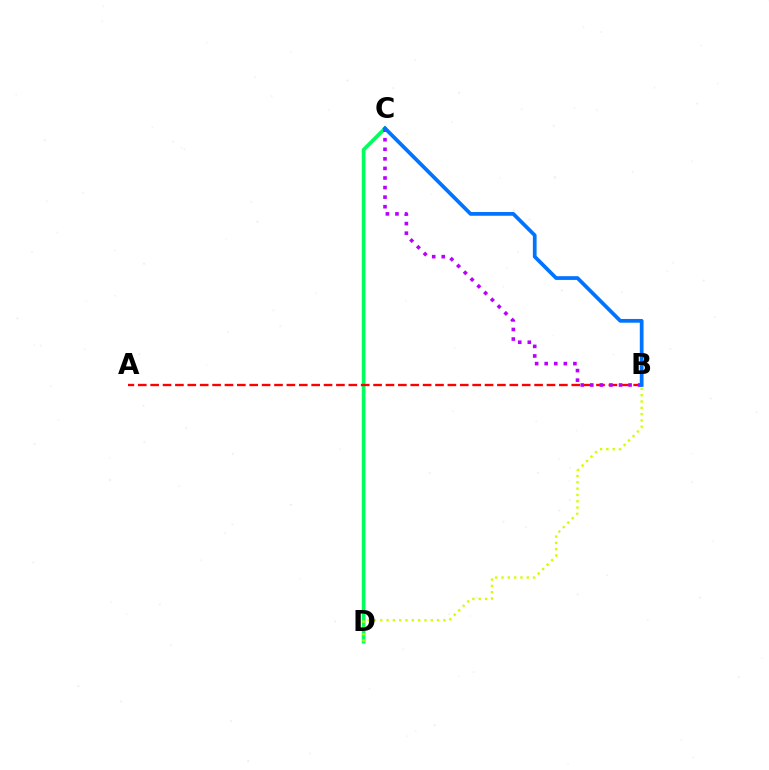{('C', 'D'): [{'color': '#00ff5c', 'line_style': 'solid', 'thickness': 2.66}], ('A', 'B'): [{'color': '#ff0000', 'line_style': 'dashed', 'thickness': 1.68}], ('B', 'D'): [{'color': '#d1ff00', 'line_style': 'dotted', 'thickness': 1.71}], ('B', 'C'): [{'color': '#b900ff', 'line_style': 'dotted', 'thickness': 2.6}, {'color': '#0074ff', 'line_style': 'solid', 'thickness': 2.69}]}